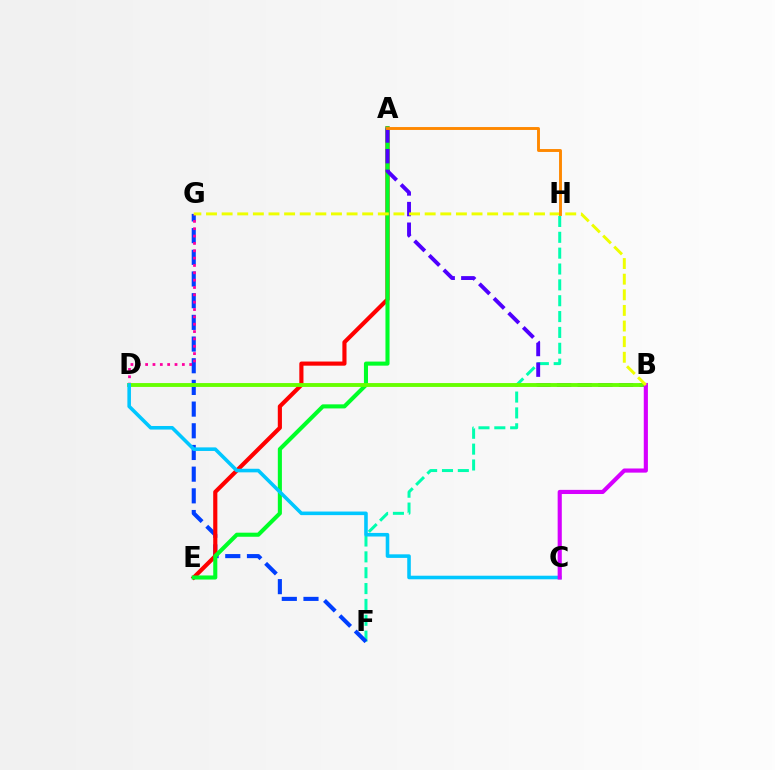{('F', 'H'): [{'color': '#00ffaf', 'line_style': 'dashed', 'thickness': 2.15}], ('F', 'G'): [{'color': '#003fff', 'line_style': 'dashed', 'thickness': 2.95}], ('D', 'G'): [{'color': '#ff00a0', 'line_style': 'dotted', 'thickness': 2.0}], ('A', 'E'): [{'color': '#ff0000', 'line_style': 'solid', 'thickness': 2.98}, {'color': '#00ff27', 'line_style': 'solid', 'thickness': 2.93}], ('A', 'B'): [{'color': '#4f00ff', 'line_style': 'dashed', 'thickness': 2.8}], ('B', 'D'): [{'color': '#66ff00', 'line_style': 'solid', 'thickness': 2.78}], ('C', 'D'): [{'color': '#00c7ff', 'line_style': 'solid', 'thickness': 2.58}], ('B', 'C'): [{'color': '#d600ff', 'line_style': 'solid', 'thickness': 2.98}], ('B', 'G'): [{'color': '#eeff00', 'line_style': 'dashed', 'thickness': 2.12}], ('A', 'H'): [{'color': '#ff8800', 'line_style': 'solid', 'thickness': 2.09}]}